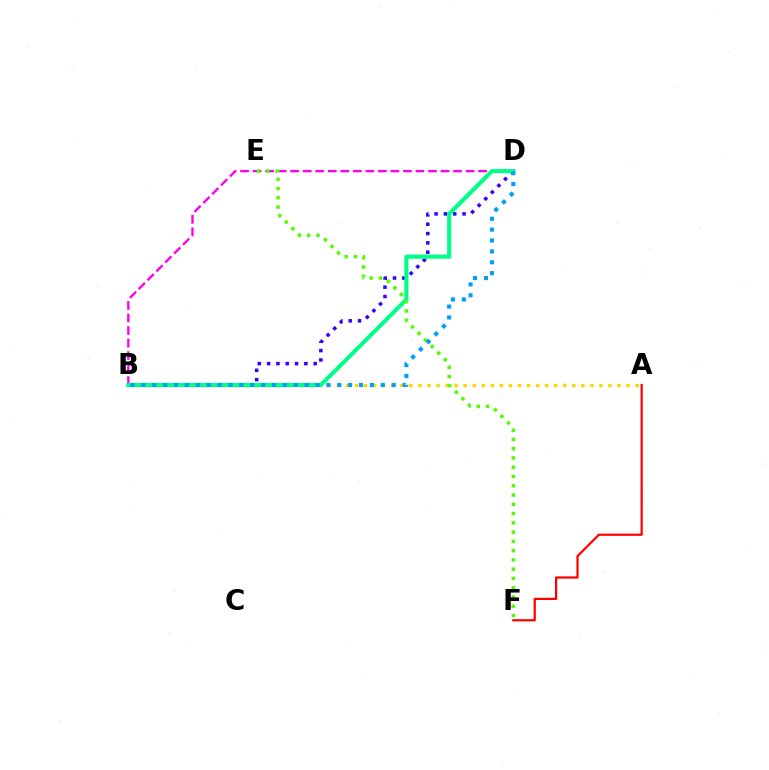{('A', 'B'): [{'color': '#ffd500', 'line_style': 'dotted', 'thickness': 2.46}], ('A', 'F'): [{'color': '#ff0000', 'line_style': 'solid', 'thickness': 1.6}], ('B', 'D'): [{'color': '#3700ff', 'line_style': 'dotted', 'thickness': 2.53}, {'color': '#ff00ed', 'line_style': 'dashed', 'thickness': 1.7}, {'color': '#00ff86', 'line_style': 'solid', 'thickness': 2.97}, {'color': '#009eff', 'line_style': 'dotted', 'thickness': 2.96}], ('E', 'F'): [{'color': '#4fff00', 'line_style': 'dotted', 'thickness': 2.52}]}